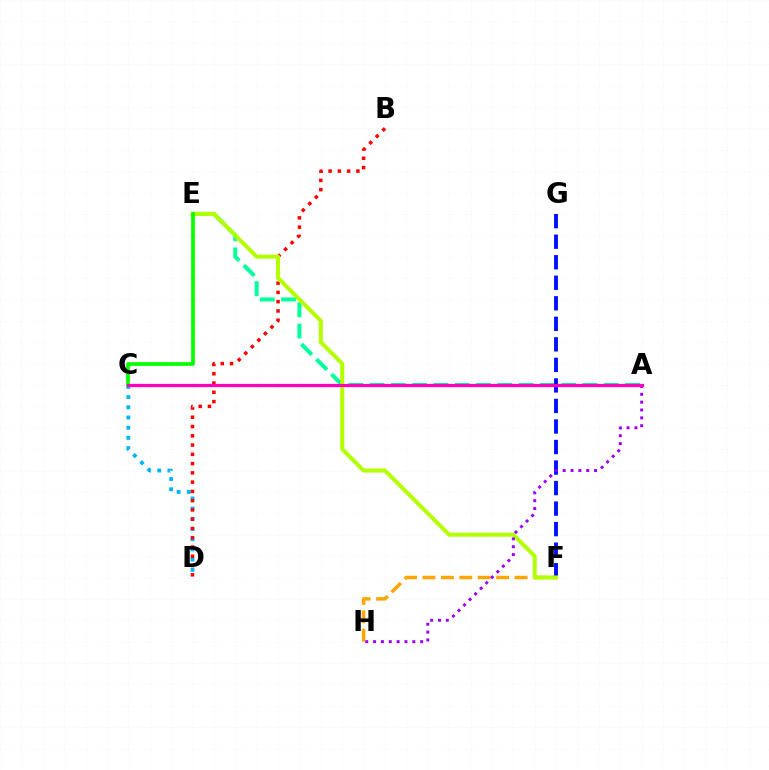{('A', 'E'): [{'color': '#00ff9d', 'line_style': 'dashed', 'thickness': 2.89}], ('C', 'D'): [{'color': '#00b5ff', 'line_style': 'dotted', 'thickness': 2.77}], ('F', 'H'): [{'color': '#ffa500', 'line_style': 'dashed', 'thickness': 2.5}], ('F', 'G'): [{'color': '#0010ff', 'line_style': 'dashed', 'thickness': 2.79}], ('B', 'D'): [{'color': '#ff0000', 'line_style': 'dotted', 'thickness': 2.52}], ('E', 'F'): [{'color': '#b3ff00', 'line_style': 'solid', 'thickness': 2.9}], ('C', 'E'): [{'color': '#08ff00', 'line_style': 'solid', 'thickness': 2.68}], ('A', 'H'): [{'color': '#9b00ff', 'line_style': 'dotted', 'thickness': 2.13}], ('A', 'C'): [{'color': '#ff00bd', 'line_style': 'solid', 'thickness': 2.32}]}